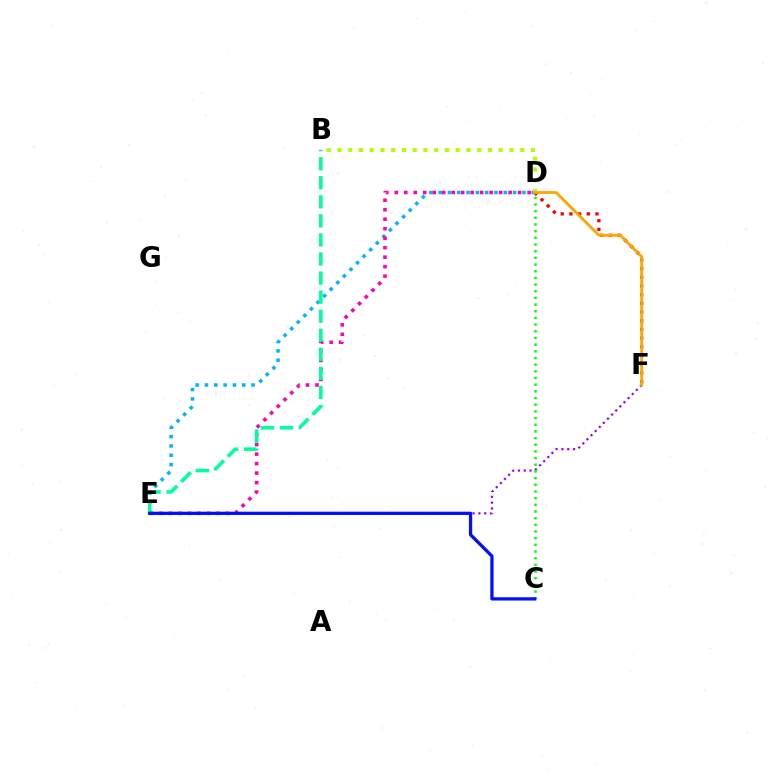{('D', 'E'): [{'color': '#00b5ff', 'line_style': 'dotted', 'thickness': 2.53}, {'color': '#ff00bd', 'line_style': 'dotted', 'thickness': 2.58}], ('D', 'F'): [{'color': '#ff0000', 'line_style': 'dotted', 'thickness': 2.36}, {'color': '#ffa500', 'line_style': 'solid', 'thickness': 2.05}], ('E', 'F'): [{'color': '#9b00ff', 'line_style': 'dotted', 'thickness': 1.58}], ('B', 'E'): [{'color': '#00ff9d', 'line_style': 'dashed', 'thickness': 2.59}], ('B', 'D'): [{'color': '#b3ff00', 'line_style': 'dotted', 'thickness': 2.92}], ('C', 'D'): [{'color': '#08ff00', 'line_style': 'dotted', 'thickness': 1.81}], ('C', 'E'): [{'color': '#0010ff', 'line_style': 'solid', 'thickness': 2.35}]}